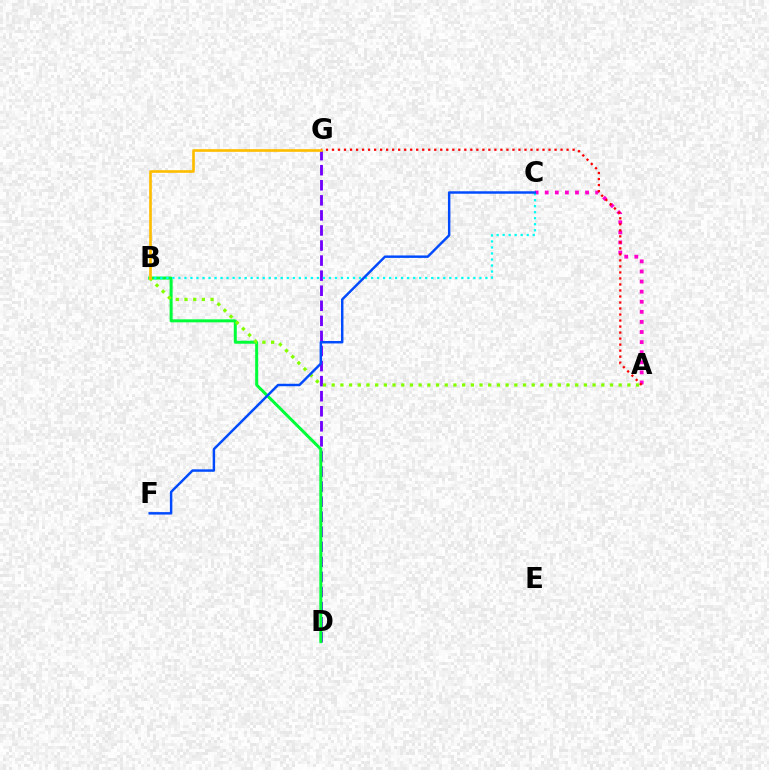{('D', 'G'): [{'color': '#7200ff', 'line_style': 'dashed', 'thickness': 2.05}], ('B', 'D'): [{'color': '#00ff39', 'line_style': 'solid', 'thickness': 2.16}], ('A', 'B'): [{'color': '#84ff00', 'line_style': 'dotted', 'thickness': 2.36}], ('A', 'C'): [{'color': '#ff00cf', 'line_style': 'dotted', 'thickness': 2.74}], ('A', 'G'): [{'color': '#ff0000', 'line_style': 'dotted', 'thickness': 1.63}], ('B', 'C'): [{'color': '#00fff6', 'line_style': 'dotted', 'thickness': 1.64}], ('C', 'F'): [{'color': '#004bff', 'line_style': 'solid', 'thickness': 1.77}], ('B', 'G'): [{'color': '#ffbd00', 'line_style': 'solid', 'thickness': 1.91}]}